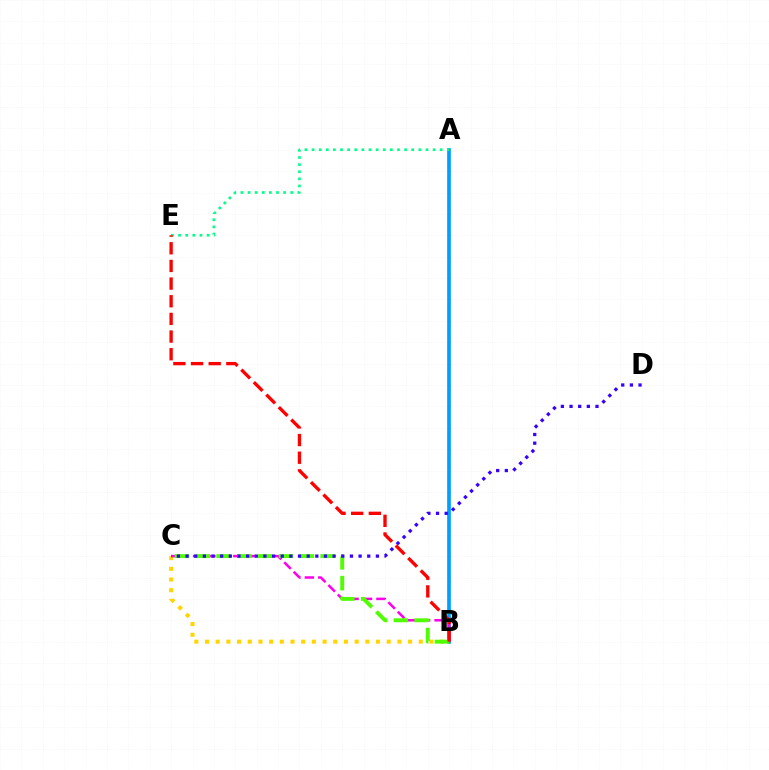{('A', 'B'): [{'color': '#009eff', 'line_style': 'solid', 'thickness': 2.65}], ('B', 'C'): [{'color': '#ffd500', 'line_style': 'dotted', 'thickness': 2.9}, {'color': '#ff00ed', 'line_style': 'dashed', 'thickness': 1.82}, {'color': '#4fff00', 'line_style': 'dashed', 'thickness': 2.83}], ('A', 'E'): [{'color': '#00ff86', 'line_style': 'dotted', 'thickness': 1.93}], ('B', 'E'): [{'color': '#ff0000', 'line_style': 'dashed', 'thickness': 2.4}], ('C', 'D'): [{'color': '#3700ff', 'line_style': 'dotted', 'thickness': 2.35}]}